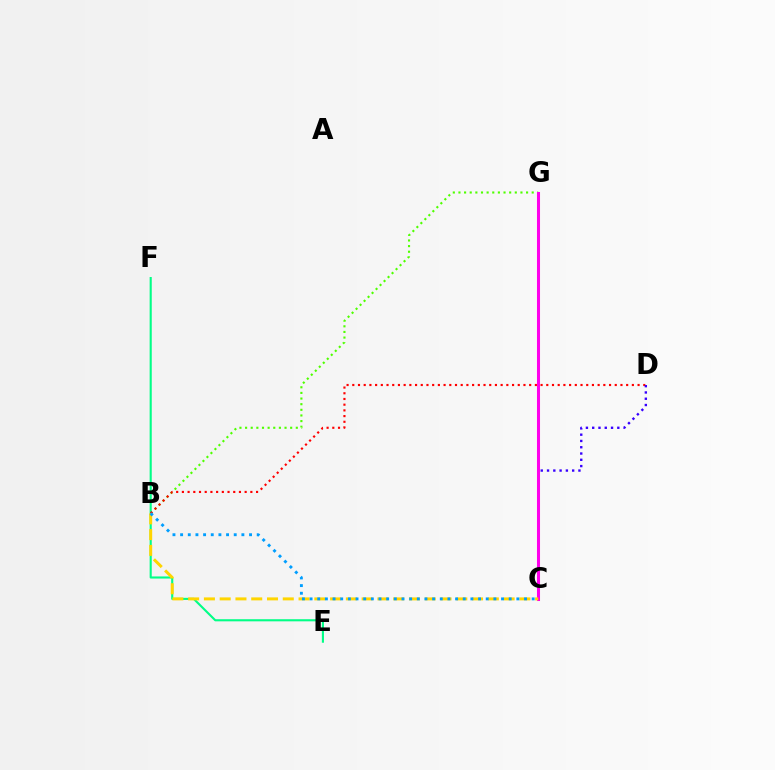{('B', 'G'): [{'color': '#4fff00', 'line_style': 'dotted', 'thickness': 1.53}], ('E', 'F'): [{'color': '#00ff86', 'line_style': 'solid', 'thickness': 1.52}], ('B', 'D'): [{'color': '#ff0000', 'line_style': 'dotted', 'thickness': 1.55}], ('C', 'D'): [{'color': '#3700ff', 'line_style': 'dotted', 'thickness': 1.71}], ('C', 'G'): [{'color': '#ff00ed', 'line_style': 'solid', 'thickness': 2.19}], ('B', 'C'): [{'color': '#ffd500', 'line_style': 'dashed', 'thickness': 2.14}, {'color': '#009eff', 'line_style': 'dotted', 'thickness': 2.08}]}